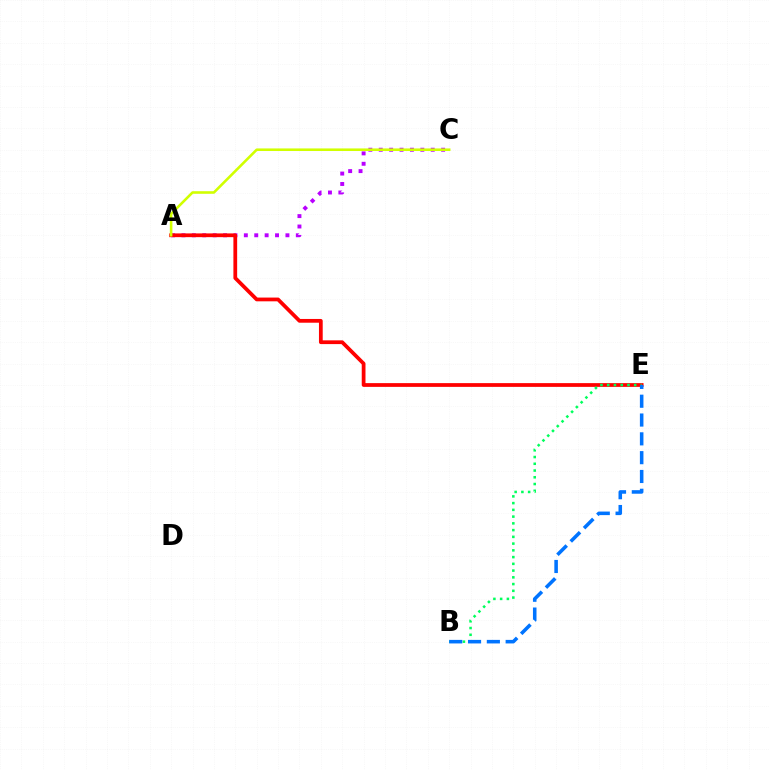{('A', 'C'): [{'color': '#b900ff', 'line_style': 'dotted', 'thickness': 2.82}, {'color': '#d1ff00', 'line_style': 'solid', 'thickness': 1.86}], ('A', 'E'): [{'color': '#ff0000', 'line_style': 'solid', 'thickness': 2.7}], ('B', 'E'): [{'color': '#00ff5c', 'line_style': 'dotted', 'thickness': 1.83}, {'color': '#0074ff', 'line_style': 'dashed', 'thickness': 2.56}]}